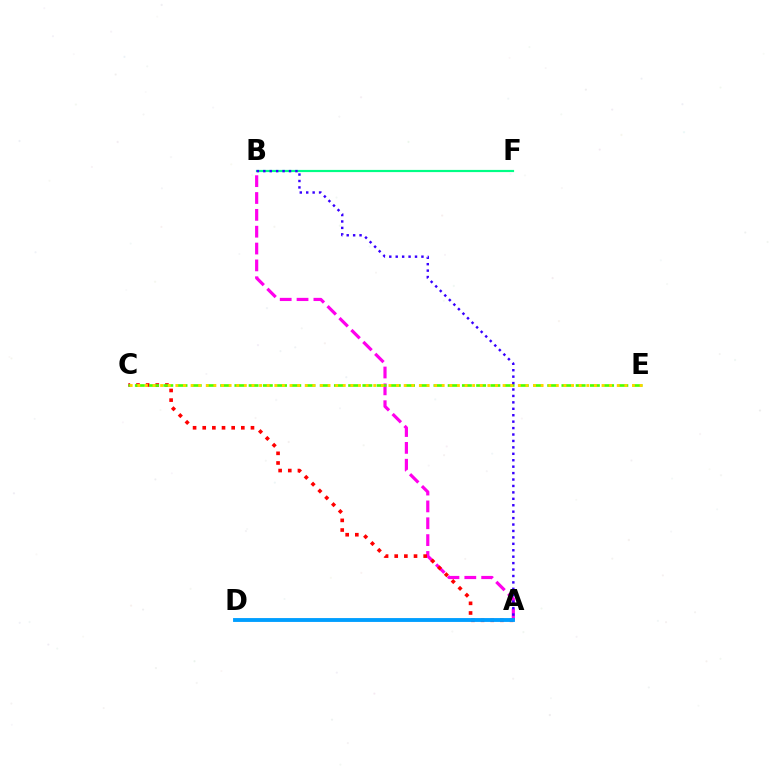{('A', 'B'): [{'color': '#ff00ed', 'line_style': 'dashed', 'thickness': 2.29}, {'color': '#3700ff', 'line_style': 'dotted', 'thickness': 1.75}], ('A', 'C'): [{'color': '#ff0000', 'line_style': 'dotted', 'thickness': 2.62}], ('C', 'E'): [{'color': '#4fff00', 'line_style': 'dashed', 'thickness': 1.93}, {'color': '#ffd500', 'line_style': 'dotted', 'thickness': 2.07}], ('B', 'F'): [{'color': '#00ff86', 'line_style': 'solid', 'thickness': 1.58}], ('A', 'D'): [{'color': '#009eff', 'line_style': 'solid', 'thickness': 2.78}]}